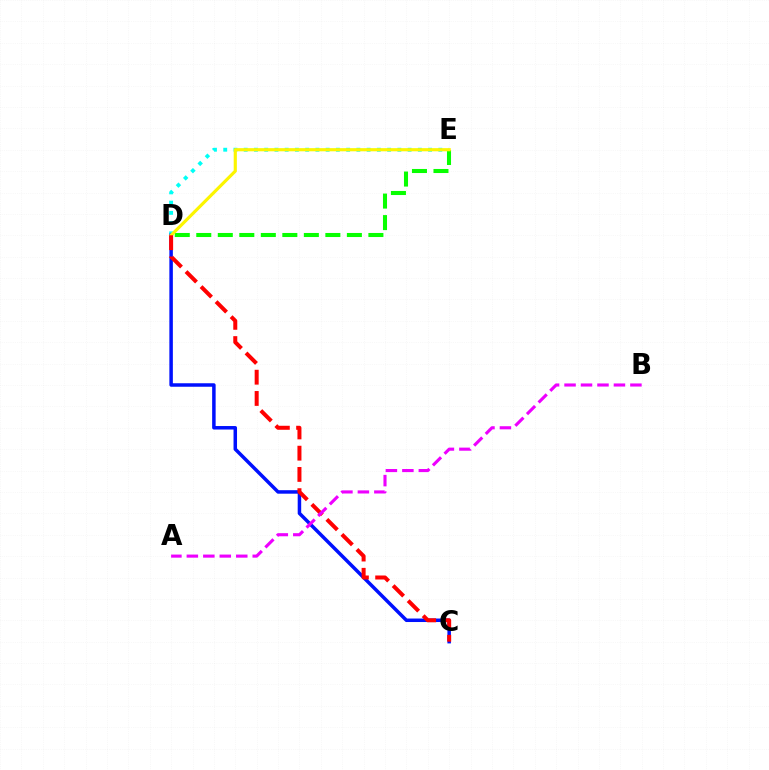{('D', 'E'): [{'color': '#00fff6', 'line_style': 'dotted', 'thickness': 2.78}, {'color': '#08ff00', 'line_style': 'dashed', 'thickness': 2.92}, {'color': '#fcf500', 'line_style': 'solid', 'thickness': 2.28}], ('C', 'D'): [{'color': '#0010ff', 'line_style': 'solid', 'thickness': 2.52}, {'color': '#ff0000', 'line_style': 'dashed', 'thickness': 2.89}], ('A', 'B'): [{'color': '#ee00ff', 'line_style': 'dashed', 'thickness': 2.24}]}